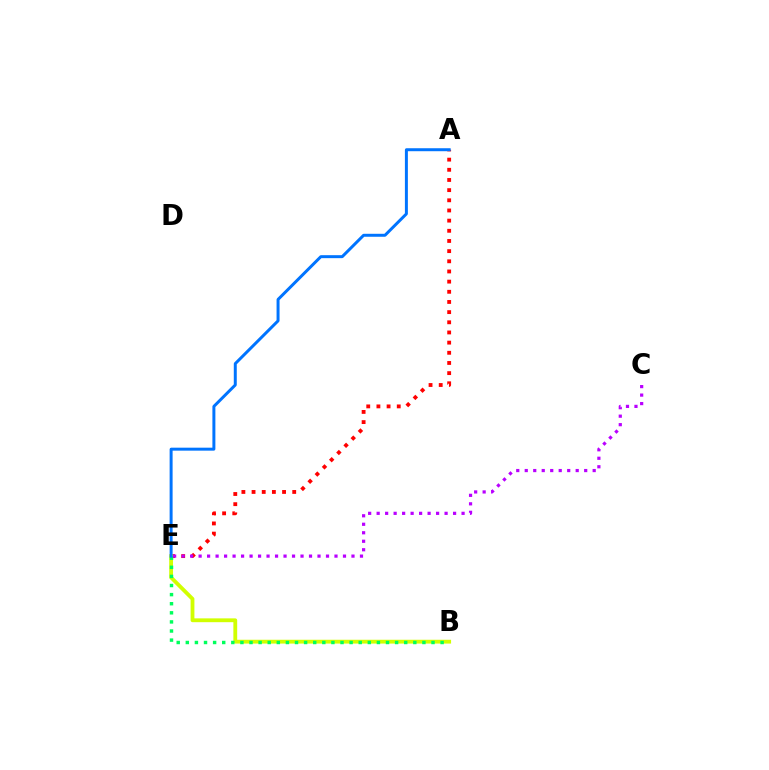{('A', 'E'): [{'color': '#ff0000', 'line_style': 'dotted', 'thickness': 2.76}, {'color': '#0074ff', 'line_style': 'solid', 'thickness': 2.14}], ('B', 'E'): [{'color': '#d1ff00', 'line_style': 'solid', 'thickness': 2.75}, {'color': '#00ff5c', 'line_style': 'dotted', 'thickness': 2.47}], ('C', 'E'): [{'color': '#b900ff', 'line_style': 'dotted', 'thickness': 2.31}]}